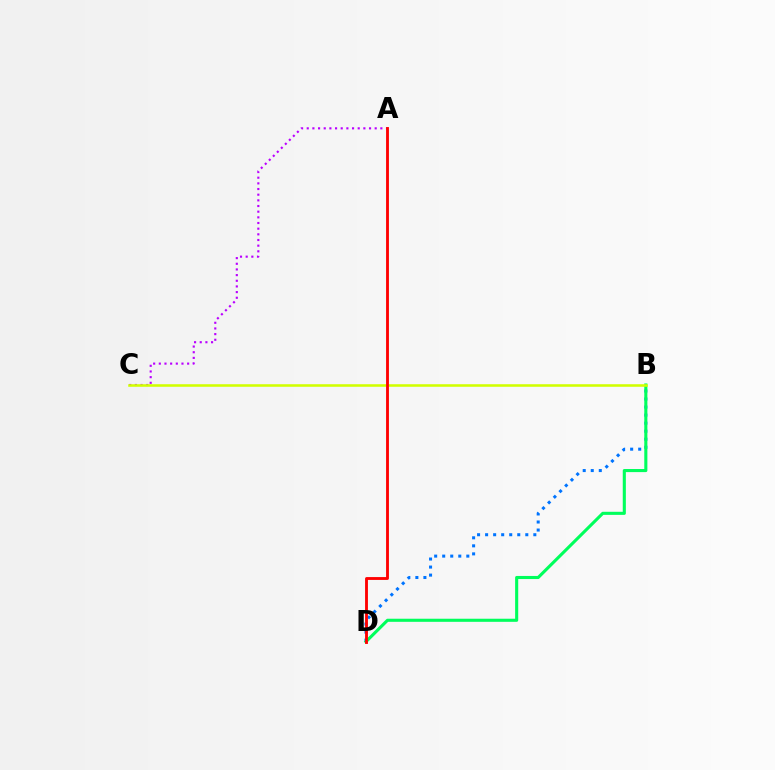{('A', 'C'): [{'color': '#b900ff', 'line_style': 'dotted', 'thickness': 1.54}], ('B', 'D'): [{'color': '#0074ff', 'line_style': 'dotted', 'thickness': 2.18}, {'color': '#00ff5c', 'line_style': 'solid', 'thickness': 2.23}], ('B', 'C'): [{'color': '#d1ff00', 'line_style': 'solid', 'thickness': 1.84}], ('A', 'D'): [{'color': '#ff0000', 'line_style': 'solid', 'thickness': 2.05}]}